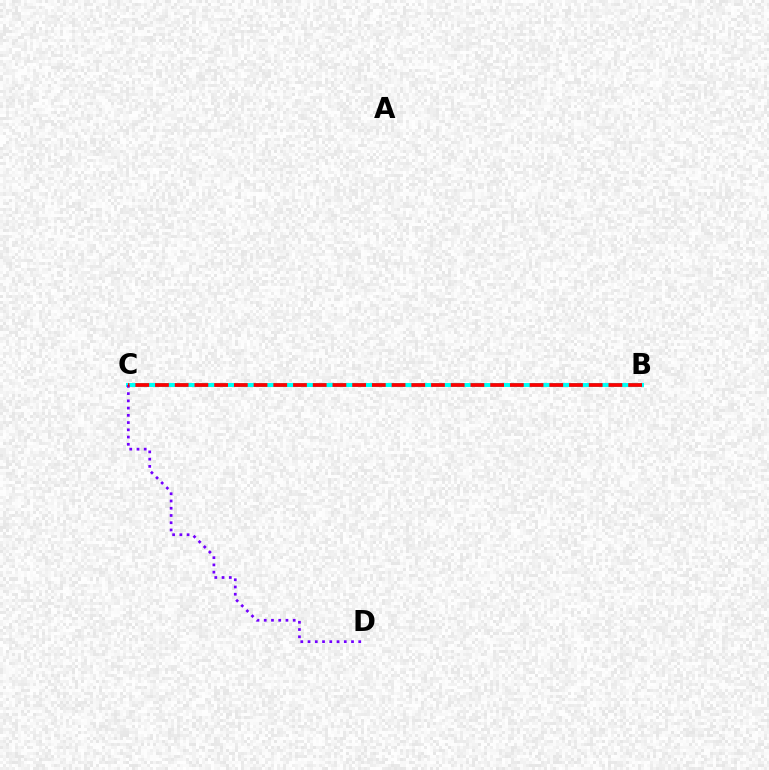{('B', 'C'): [{'color': '#84ff00', 'line_style': 'dashed', 'thickness': 1.51}, {'color': '#00fff6', 'line_style': 'solid', 'thickness': 2.89}, {'color': '#ff0000', 'line_style': 'dashed', 'thickness': 2.68}], ('C', 'D'): [{'color': '#7200ff', 'line_style': 'dotted', 'thickness': 1.97}]}